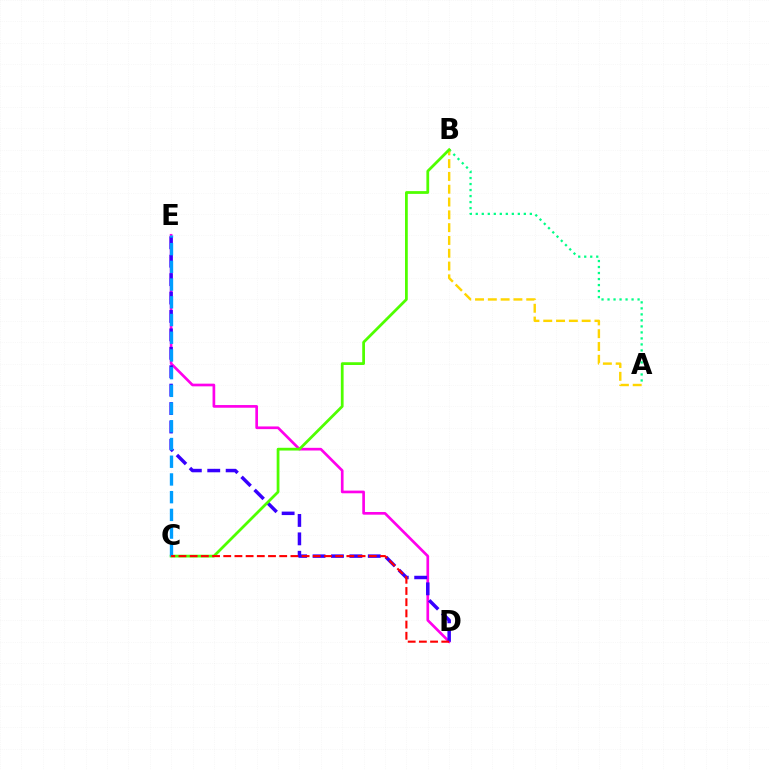{('A', 'B'): [{'color': '#00ff86', 'line_style': 'dotted', 'thickness': 1.63}, {'color': '#ffd500', 'line_style': 'dashed', 'thickness': 1.74}], ('D', 'E'): [{'color': '#ff00ed', 'line_style': 'solid', 'thickness': 1.93}, {'color': '#3700ff', 'line_style': 'dashed', 'thickness': 2.5}], ('B', 'C'): [{'color': '#4fff00', 'line_style': 'solid', 'thickness': 1.99}], ('C', 'E'): [{'color': '#009eff', 'line_style': 'dashed', 'thickness': 2.41}], ('C', 'D'): [{'color': '#ff0000', 'line_style': 'dashed', 'thickness': 1.52}]}